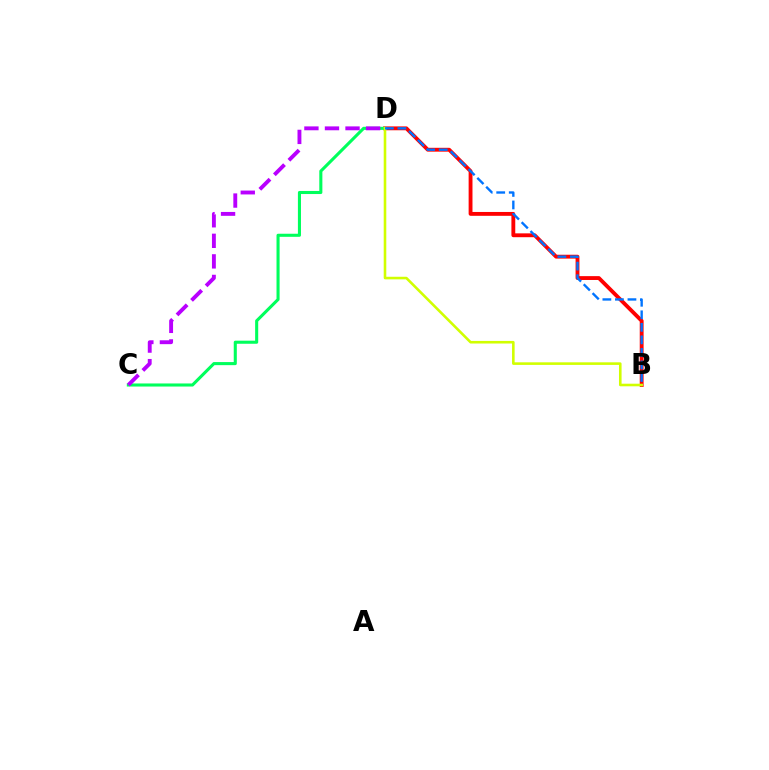{('B', 'D'): [{'color': '#ff0000', 'line_style': 'solid', 'thickness': 2.77}, {'color': '#d1ff00', 'line_style': 'solid', 'thickness': 1.87}, {'color': '#0074ff', 'line_style': 'dashed', 'thickness': 1.7}], ('C', 'D'): [{'color': '#00ff5c', 'line_style': 'solid', 'thickness': 2.22}, {'color': '#b900ff', 'line_style': 'dashed', 'thickness': 2.79}]}